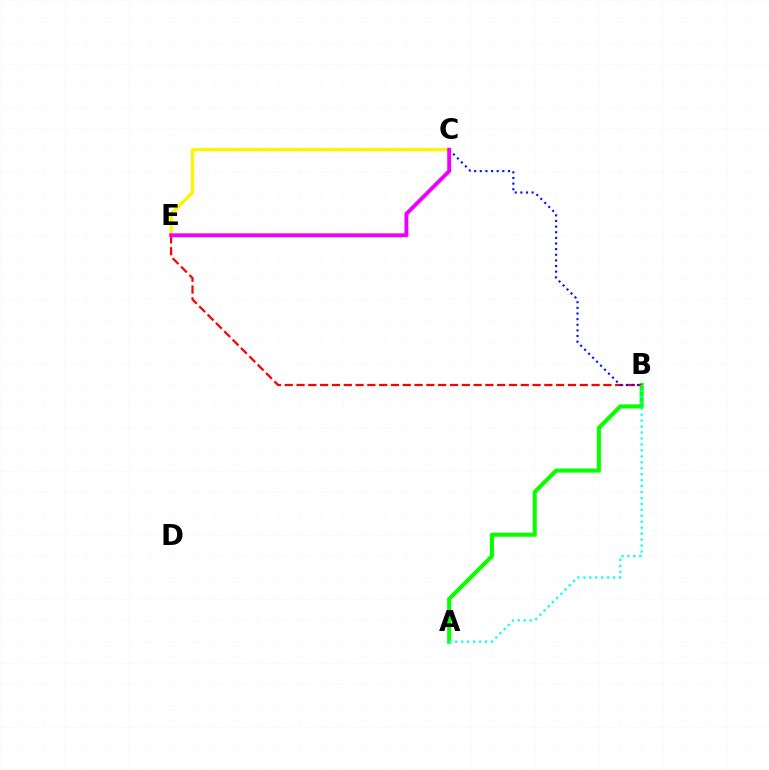{('A', 'B'): [{'color': '#08ff00', 'line_style': 'solid', 'thickness': 2.93}, {'color': '#00fff6', 'line_style': 'dotted', 'thickness': 1.62}], ('C', 'E'): [{'color': '#fcf500', 'line_style': 'solid', 'thickness': 2.39}, {'color': '#ee00ff', 'line_style': 'solid', 'thickness': 2.8}], ('B', 'E'): [{'color': '#ff0000', 'line_style': 'dashed', 'thickness': 1.6}], ('B', 'C'): [{'color': '#0010ff', 'line_style': 'dotted', 'thickness': 1.53}]}